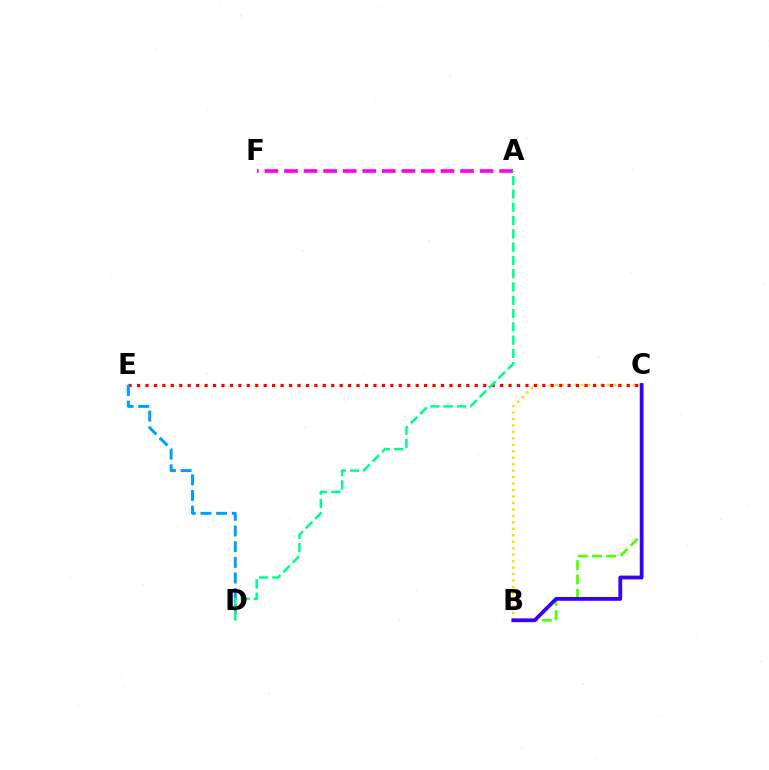{('B', 'C'): [{'color': '#4fff00', 'line_style': 'dashed', 'thickness': 1.94}, {'color': '#ffd500', 'line_style': 'dotted', 'thickness': 1.76}, {'color': '#3700ff', 'line_style': 'solid', 'thickness': 2.74}], ('C', 'E'): [{'color': '#ff0000', 'line_style': 'dotted', 'thickness': 2.29}], ('D', 'E'): [{'color': '#009eff', 'line_style': 'dashed', 'thickness': 2.13}], ('A', 'F'): [{'color': '#ff00ed', 'line_style': 'dashed', 'thickness': 2.66}], ('A', 'D'): [{'color': '#00ff86', 'line_style': 'dashed', 'thickness': 1.81}]}